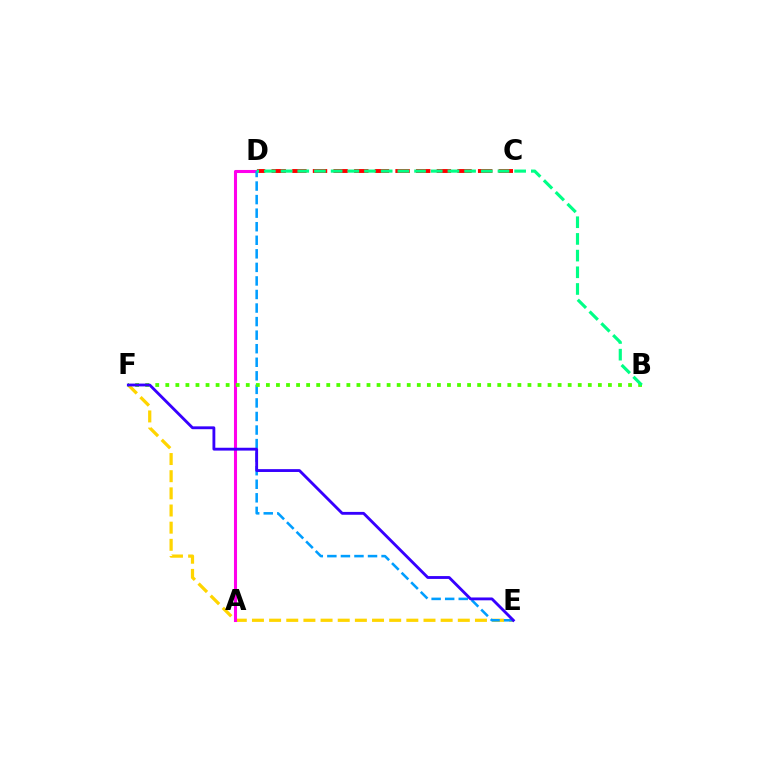{('C', 'D'): [{'color': '#ff0000', 'line_style': 'dashed', 'thickness': 2.8}], ('E', 'F'): [{'color': '#ffd500', 'line_style': 'dashed', 'thickness': 2.33}, {'color': '#3700ff', 'line_style': 'solid', 'thickness': 2.05}], ('A', 'D'): [{'color': '#ff00ed', 'line_style': 'solid', 'thickness': 2.21}], ('D', 'E'): [{'color': '#009eff', 'line_style': 'dashed', 'thickness': 1.84}], ('B', 'F'): [{'color': '#4fff00', 'line_style': 'dotted', 'thickness': 2.73}], ('B', 'D'): [{'color': '#00ff86', 'line_style': 'dashed', 'thickness': 2.27}]}